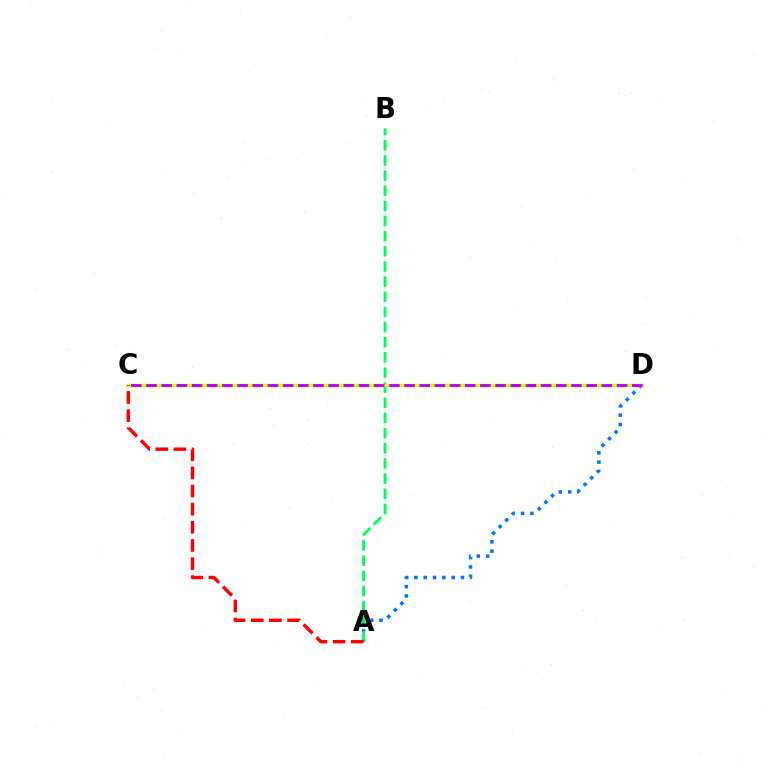{('A', 'D'): [{'color': '#0074ff', 'line_style': 'dotted', 'thickness': 2.53}], ('A', 'B'): [{'color': '#00ff5c', 'line_style': 'dashed', 'thickness': 2.06}], ('C', 'D'): [{'color': '#d1ff00', 'line_style': 'solid', 'thickness': 2.47}, {'color': '#b900ff', 'line_style': 'dashed', 'thickness': 2.06}], ('A', 'C'): [{'color': '#ff0000', 'line_style': 'dashed', 'thickness': 2.47}]}